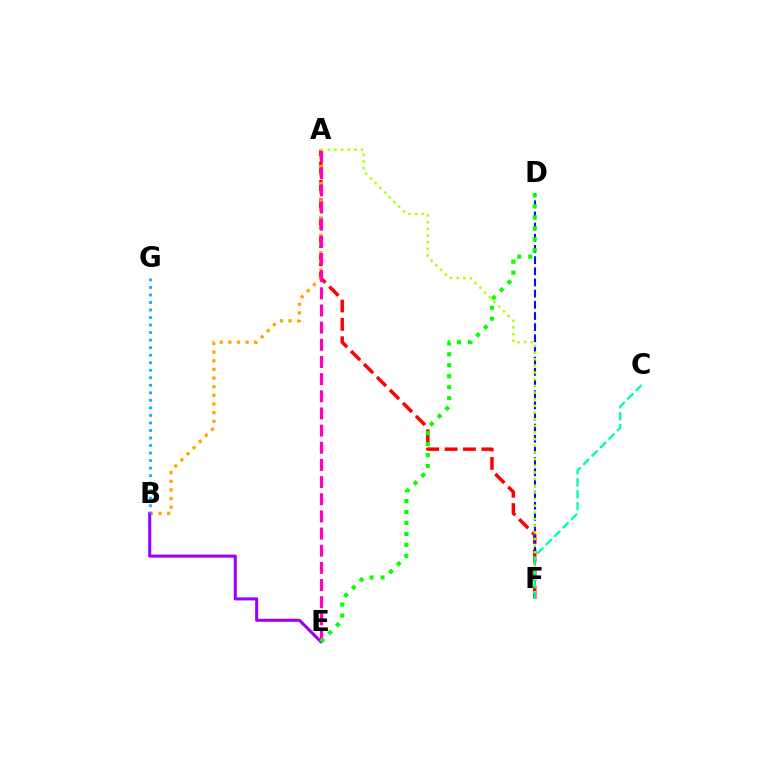{('A', 'F'): [{'color': '#ff0000', 'line_style': 'dashed', 'thickness': 2.49}, {'color': '#b3ff00', 'line_style': 'dotted', 'thickness': 1.81}], ('A', 'B'): [{'color': '#ffa500', 'line_style': 'dotted', 'thickness': 2.35}], ('B', 'E'): [{'color': '#9b00ff', 'line_style': 'solid', 'thickness': 2.2}], ('A', 'E'): [{'color': '#ff00bd', 'line_style': 'dashed', 'thickness': 2.33}], ('D', 'F'): [{'color': '#0010ff', 'line_style': 'dashed', 'thickness': 1.52}], ('B', 'G'): [{'color': '#00b5ff', 'line_style': 'dotted', 'thickness': 2.04}], ('D', 'E'): [{'color': '#08ff00', 'line_style': 'dotted', 'thickness': 2.98}], ('C', 'F'): [{'color': '#00ff9d', 'line_style': 'dashed', 'thickness': 1.63}]}